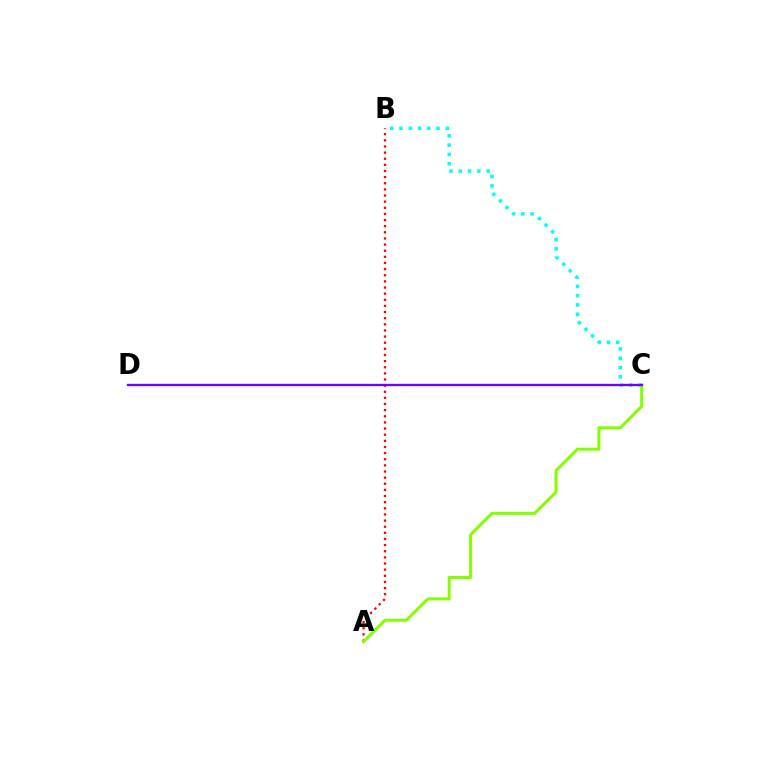{('A', 'B'): [{'color': '#ff0000', 'line_style': 'dotted', 'thickness': 1.67}], ('B', 'C'): [{'color': '#00fff6', 'line_style': 'dotted', 'thickness': 2.52}], ('A', 'C'): [{'color': '#84ff00', 'line_style': 'solid', 'thickness': 2.15}], ('C', 'D'): [{'color': '#7200ff', 'line_style': 'solid', 'thickness': 1.67}]}